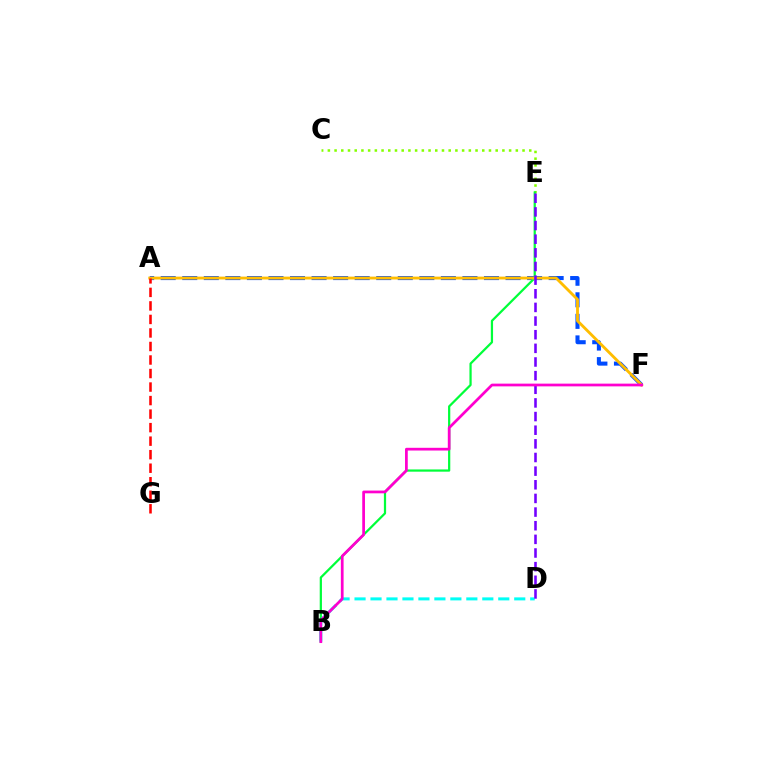{('C', 'E'): [{'color': '#84ff00', 'line_style': 'dotted', 'thickness': 1.82}], ('A', 'F'): [{'color': '#004bff', 'line_style': 'dashed', 'thickness': 2.93}, {'color': '#ffbd00', 'line_style': 'solid', 'thickness': 2.05}], ('B', 'E'): [{'color': '#00ff39', 'line_style': 'solid', 'thickness': 1.6}], ('A', 'G'): [{'color': '#ff0000', 'line_style': 'dashed', 'thickness': 1.84}], ('B', 'D'): [{'color': '#00fff6', 'line_style': 'dashed', 'thickness': 2.17}], ('D', 'E'): [{'color': '#7200ff', 'line_style': 'dashed', 'thickness': 1.85}], ('B', 'F'): [{'color': '#ff00cf', 'line_style': 'solid', 'thickness': 1.97}]}